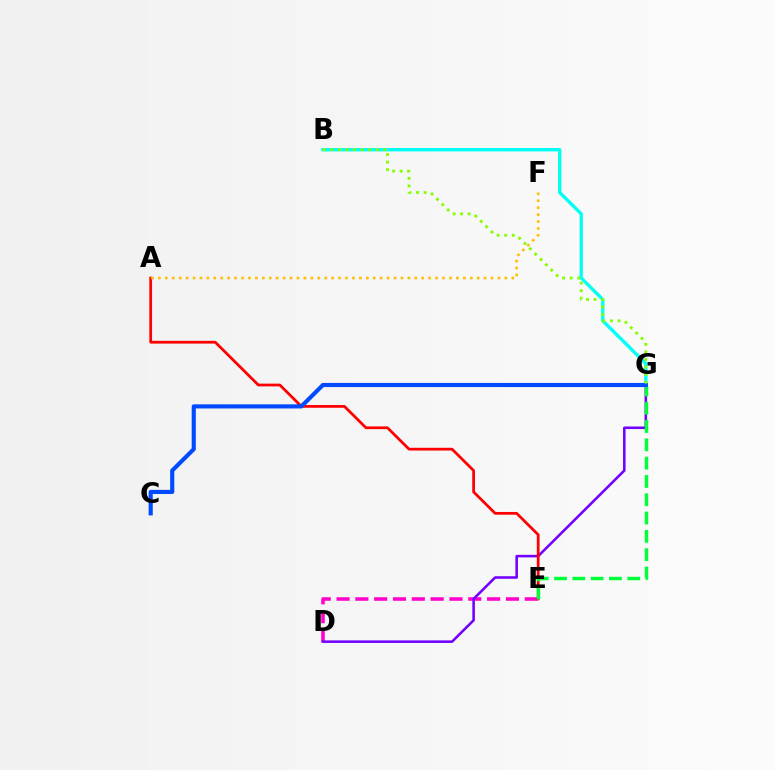{('D', 'E'): [{'color': '#ff00cf', 'line_style': 'dashed', 'thickness': 2.56}], ('B', 'G'): [{'color': '#00fff6', 'line_style': 'solid', 'thickness': 2.41}, {'color': '#84ff00', 'line_style': 'dotted', 'thickness': 2.05}], ('D', 'G'): [{'color': '#7200ff', 'line_style': 'solid', 'thickness': 1.84}], ('A', 'E'): [{'color': '#ff0000', 'line_style': 'solid', 'thickness': 1.98}], ('E', 'G'): [{'color': '#00ff39', 'line_style': 'dashed', 'thickness': 2.49}], ('C', 'G'): [{'color': '#004bff', 'line_style': 'solid', 'thickness': 2.98}], ('A', 'F'): [{'color': '#ffbd00', 'line_style': 'dotted', 'thickness': 1.88}]}